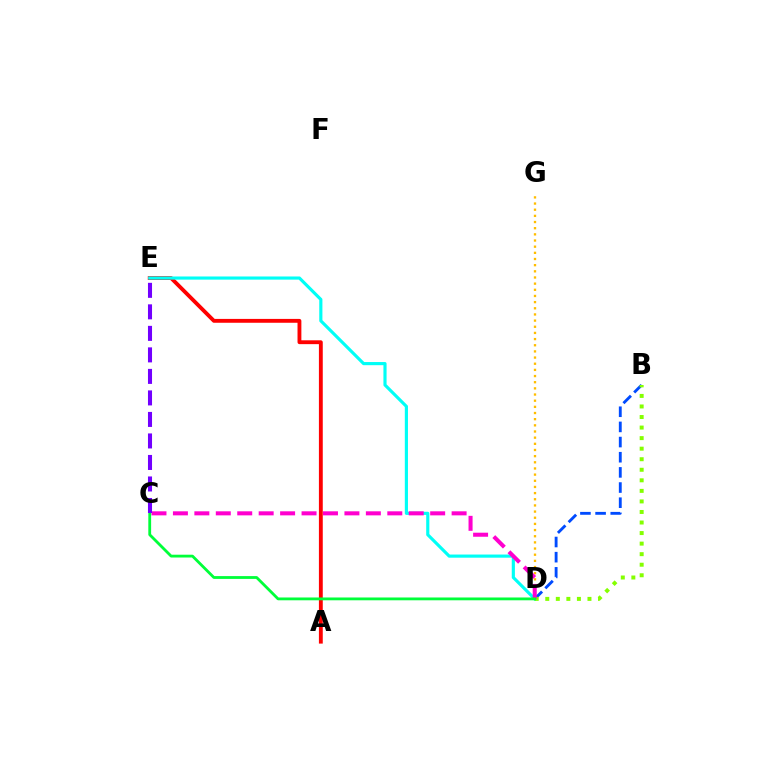{('B', 'D'): [{'color': '#004bff', 'line_style': 'dashed', 'thickness': 2.06}, {'color': '#84ff00', 'line_style': 'dotted', 'thickness': 2.87}], ('A', 'E'): [{'color': '#ff0000', 'line_style': 'solid', 'thickness': 2.78}], ('D', 'G'): [{'color': '#ffbd00', 'line_style': 'dotted', 'thickness': 1.67}], ('D', 'E'): [{'color': '#00fff6', 'line_style': 'solid', 'thickness': 2.27}], ('C', 'D'): [{'color': '#ff00cf', 'line_style': 'dashed', 'thickness': 2.91}, {'color': '#00ff39', 'line_style': 'solid', 'thickness': 2.02}], ('C', 'E'): [{'color': '#7200ff', 'line_style': 'dashed', 'thickness': 2.92}]}